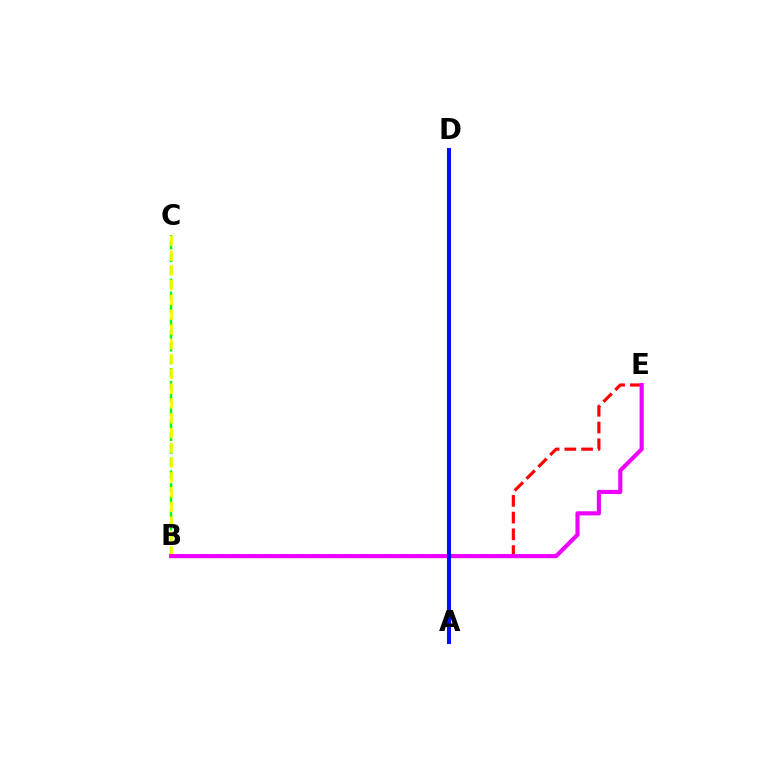{('A', 'D'): [{'color': '#00fff6', 'line_style': 'dashed', 'thickness': 2.02}, {'color': '#0010ff', 'line_style': 'solid', 'thickness': 2.91}], ('B', 'E'): [{'color': '#ff0000', 'line_style': 'dashed', 'thickness': 2.27}, {'color': '#ee00ff', 'line_style': 'solid', 'thickness': 2.98}], ('B', 'C'): [{'color': '#08ff00', 'line_style': 'dashed', 'thickness': 1.74}, {'color': '#fcf500', 'line_style': 'dashed', 'thickness': 2.01}]}